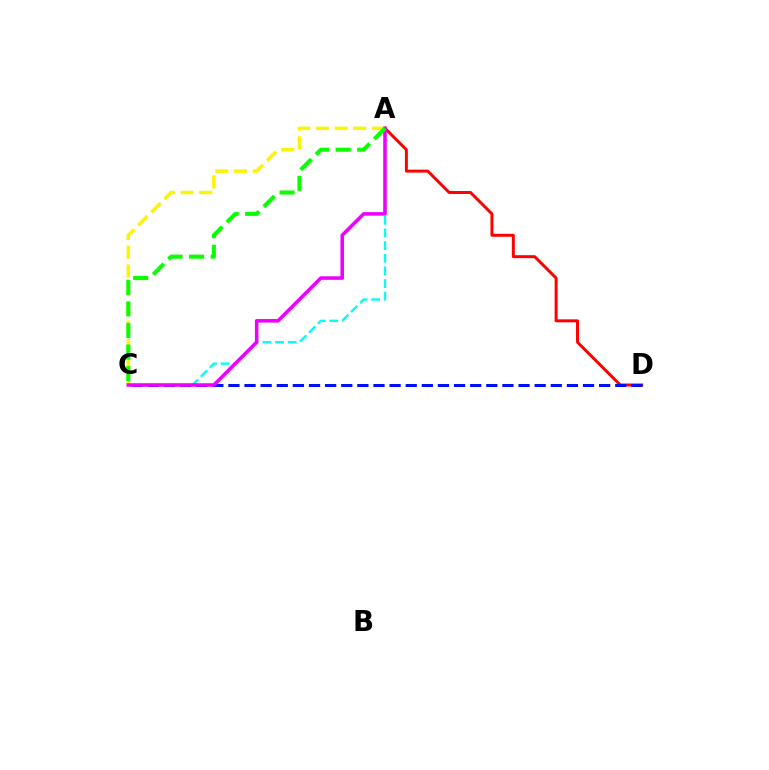{('A', 'C'): [{'color': '#fcf500', 'line_style': 'dashed', 'thickness': 2.54}, {'color': '#00fff6', 'line_style': 'dashed', 'thickness': 1.72}, {'color': '#ee00ff', 'line_style': 'solid', 'thickness': 2.55}, {'color': '#08ff00', 'line_style': 'dashed', 'thickness': 2.93}], ('A', 'D'): [{'color': '#ff0000', 'line_style': 'solid', 'thickness': 2.14}], ('C', 'D'): [{'color': '#0010ff', 'line_style': 'dashed', 'thickness': 2.19}]}